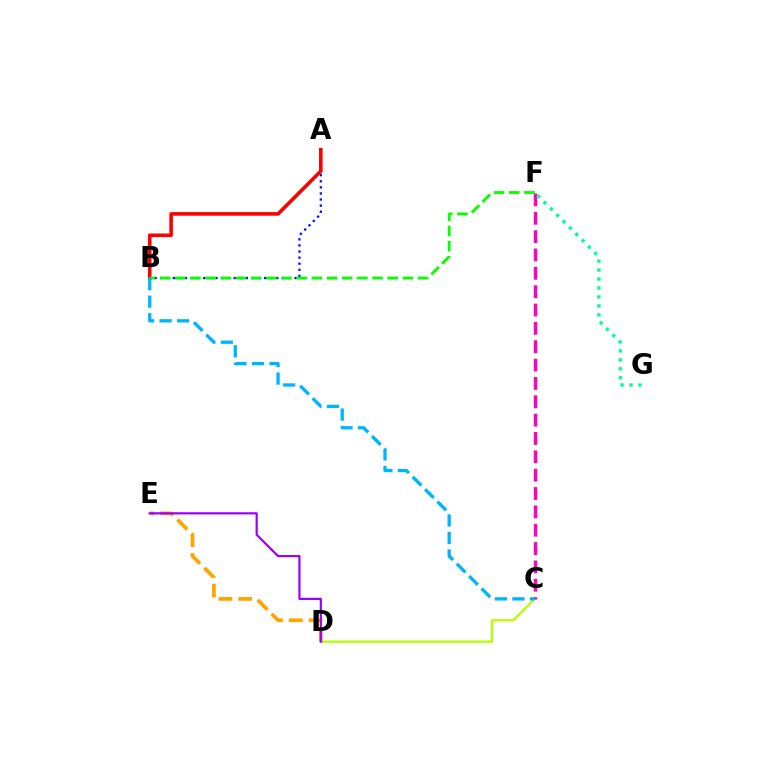{('A', 'B'): [{'color': '#0010ff', 'line_style': 'dotted', 'thickness': 1.65}, {'color': '#ff0000', 'line_style': 'solid', 'thickness': 2.59}], ('C', 'D'): [{'color': '#b3ff00', 'line_style': 'solid', 'thickness': 1.65}], ('C', 'F'): [{'color': '#ff00bd', 'line_style': 'dashed', 'thickness': 2.49}], ('F', 'G'): [{'color': '#00ff9d', 'line_style': 'dotted', 'thickness': 2.44}], ('D', 'E'): [{'color': '#ffa500', 'line_style': 'dashed', 'thickness': 2.69}, {'color': '#9b00ff', 'line_style': 'solid', 'thickness': 1.57}], ('B', 'F'): [{'color': '#08ff00', 'line_style': 'dashed', 'thickness': 2.06}], ('B', 'C'): [{'color': '#00b5ff', 'line_style': 'dashed', 'thickness': 2.38}]}